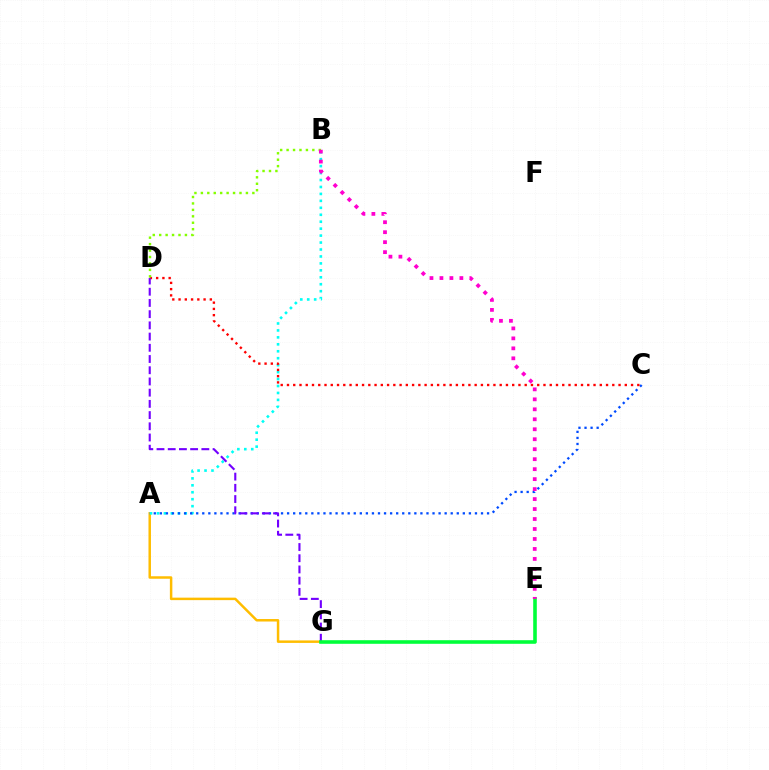{('A', 'G'): [{'color': '#ffbd00', 'line_style': 'solid', 'thickness': 1.79}], ('A', 'B'): [{'color': '#00fff6', 'line_style': 'dotted', 'thickness': 1.89}], ('A', 'C'): [{'color': '#004bff', 'line_style': 'dotted', 'thickness': 1.65}], ('C', 'D'): [{'color': '#ff0000', 'line_style': 'dotted', 'thickness': 1.7}], ('D', 'G'): [{'color': '#7200ff', 'line_style': 'dashed', 'thickness': 1.52}], ('E', 'G'): [{'color': '#00ff39', 'line_style': 'solid', 'thickness': 2.59}], ('B', 'D'): [{'color': '#84ff00', 'line_style': 'dotted', 'thickness': 1.75}], ('B', 'E'): [{'color': '#ff00cf', 'line_style': 'dotted', 'thickness': 2.71}]}